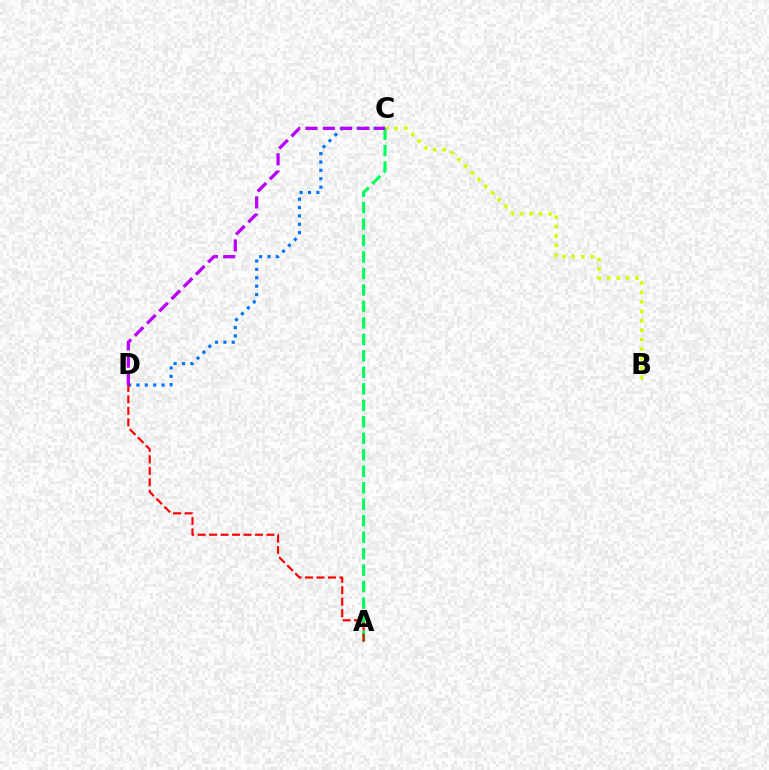{('C', 'D'): [{'color': '#0074ff', 'line_style': 'dotted', 'thickness': 2.27}, {'color': '#b900ff', 'line_style': 'dashed', 'thickness': 2.35}], ('B', 'C'): [{'color': '#d1ff00', 'line_style': 'dotted', 'thickness': 2.57}], ('A', 'C'): [{'color': '#00ff5c', 'line_style': 'dashed', 'thickness': 2.24}], ('A', 'D'): [{'color': '#ff0000', 'line_style': 'dashed', 'thickness': 1.56}]}